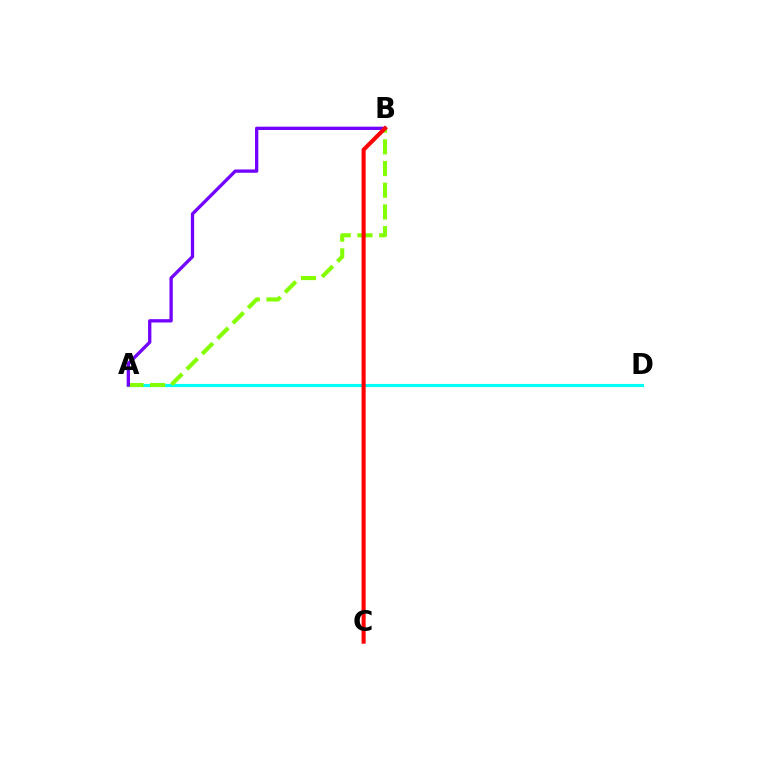{('A', 'D'): [{'color': '#00fff6', 'line_style': 'solid', 'thickness': 2.26}], ('A', 'B'): [{'color': '#84ff00', 'line_style': 'dashed', 'thickness': 2.95}, {'color': '#7200ff', 'line_style': 'solid', 'thickness': 2.38}], ('B', 'C'): [{'color': '#ff0000', 'line_style': 'solid', 'thickness': 2.93}]}